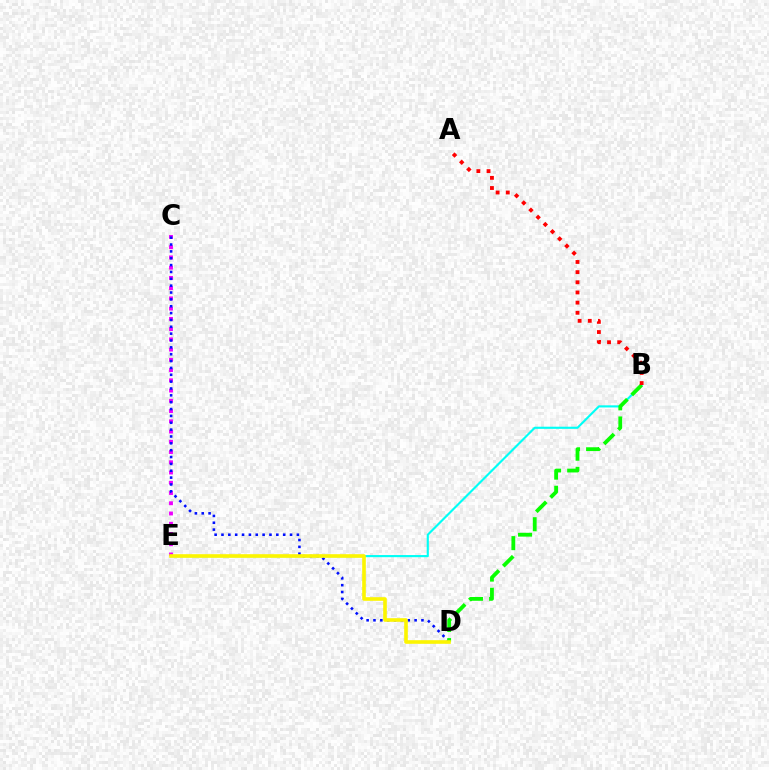{('B', 'E'): [{'color': '#00fff6', 'line_style': 'solid', 'thickness': 1.53}], ('C', 'E'): [{'color': '#ee00ff', 'line_style': 'dotted', 'thickness': 2.78}], ('C', 'D'): [{'color': '#0010ff', 'line_style': 'dotted', 'thickness': 1.86}], ('B', 'D'): [{'color': '#08ff00', 'line_style': 'dashed', 'thickness': 2.74}], ('D', 'E'): [{'color': '#fcf500', 'line_style': 'solid', 'thickness': 2.61}], ('A', 'B'): [{'color': '#ff0000', 'line_style': 'dotted', 'thickness': 2.76}]}